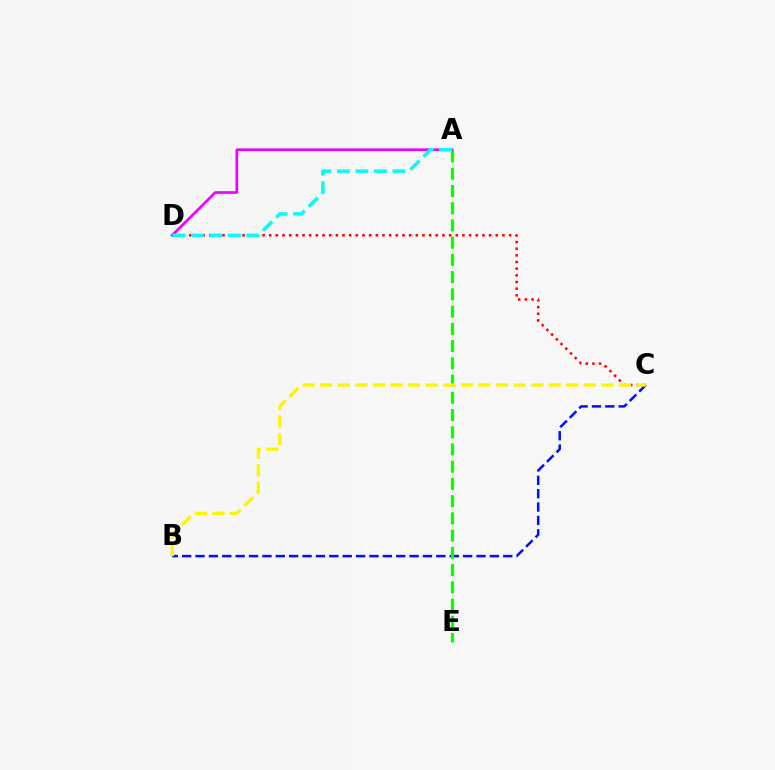{('B', 'C'): [{'color': '#0010ff', 'line_style': 'dashed', 'thickness': 1.82}, {'color': '#fcf500', 'line_style': 'dashed', 'thickness': 2.39}], ('C', 'D'): [{'color': '#ff0000', 'line_style': 'dotted', 'thickness': 1.81}], ('A', 'D'): [{'color': '#ee00ff', 'line_style': 'solid', 'thickness': 1.92}, {'color': '#00fff6', 'line_style': 'dashed', 'thickness': 2.51}], ('A', 'E'): [{'color': '#08ff00', 'line_style': 'dashed', 'thickness': 2.34}]}